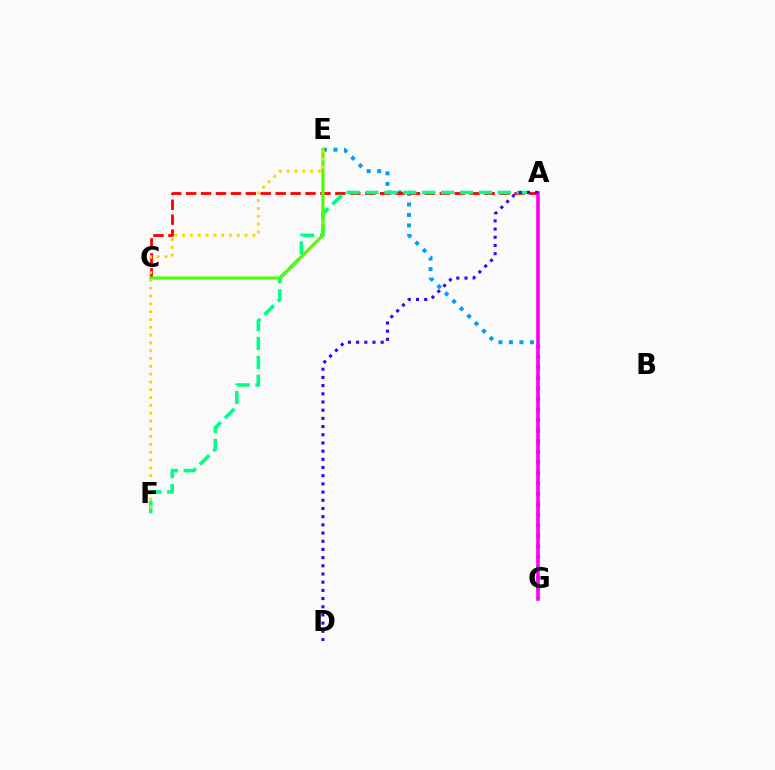{('E', 'G'): [{'color': '#009eff', 'line_style': 'dotted', 'thickness': 2.86}], ('A', 'C'): [{'color': '#ff0000', 'line_style': 'dashed', 'thickness': 2.03}], ('A', 'F'): [{'color': '#00ff86', 'line_style': 'dashed', 'thickness': 2.57}], ('A', 'G'): [{'color': '#ff00ed', 'line_style': 'solid', 'thickness': 2.61}], ('C', 'E'): [{'color': '#4fff00', 'line_style': 'solid', 'thickness': 2.28}], ('A', 'D'): [{'color': '#3700ff', 'line_style': 'dotted', 'thickness': 2.23}], ('E', 'F'): [{'color': '#ffd500', 'line_style': 'dotted', 'thickness': 2.12}]}